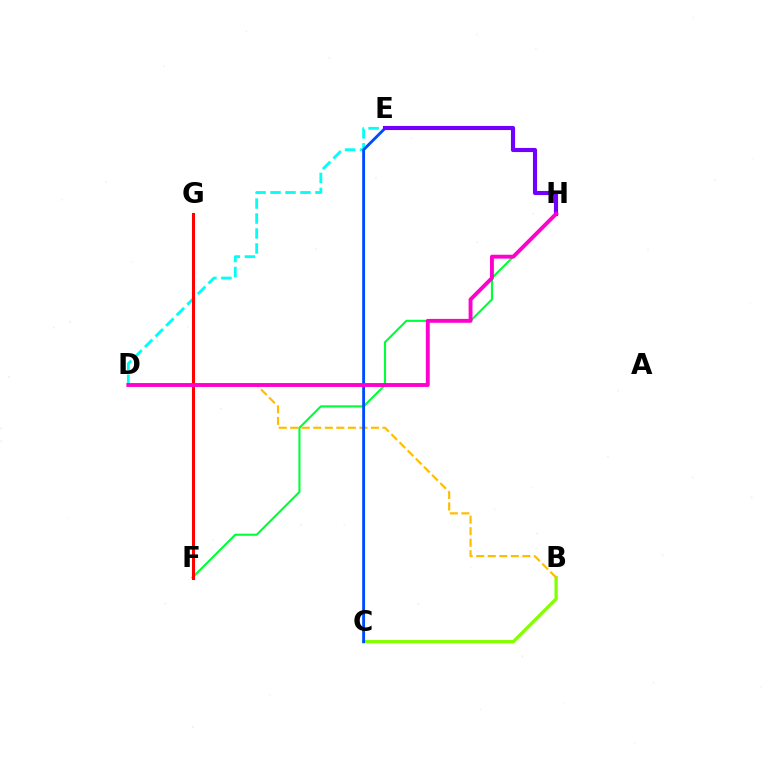{('D', 'E'): [{'color': '#00fff6', 'line_style': 'dashed', 'thickness': 2.03}], ('F', 'H'): [{'color': '#00ff39', 'line_style': 'solid', 'thickness': 1.52}], ('F', 'G'): [{'color': '#ff0000', 'line_style': 'solid', 'thickness': 2.19}], ('B', 'C'): [{'color': '#84ff00', 'line_style': 'solid', 'thickness': 2.37}], ('B', 'D'): [{'color': '#ffbd00', 'line_style': 'dashed', 'thickness': 1.57}], ('C', 'E'): [{'color': '#004bff', 'line_style': 'solid', 'thickness': 2.06}], ('E', 'H'): [{'color': '#7200ff', 'line_style': 'solid', 'thickness': 2.97}], ('D', 'H'): [{'color': '#ff00cf', 'line_style': 'solid', 'thickness': 2.8}]}